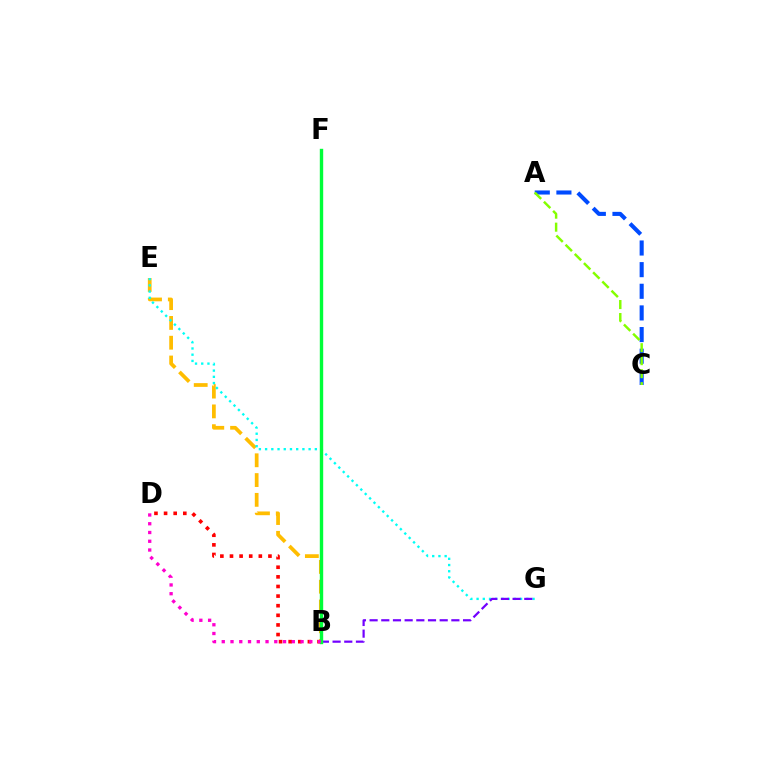{('B', 'D'): [{'color': '#ff0000', 'line_style': 'dotted', 'thickness': 2.61}, {'color': '#ff00cf', 'line_style': 'dotted', 'thickness': 2.38}], ('B', 'E'): [{'color': '#ffbd00', 'line_style': 'dashed', 'thickness': 2.69}], ('E', 'G'): [{'color': '#00fff6', 'line_style': 'dotted', 'thickness': 1.69}], ('A', 'C'): [{'color': '#004bff', 'line_style': 'dashed', 'thickness': 2.94}, {'color': '#84ff00', 'line_style': 'dashed', 'thickness': 1.77}], ('B', 'G'): [{'color': '#7200ff', 'line_style': 'dashed', 'thickness': 1.59}], ('B', 'F'): [{'color': '#00ff39', 'line_style': 'solid', 'thickness': 2.44}]}